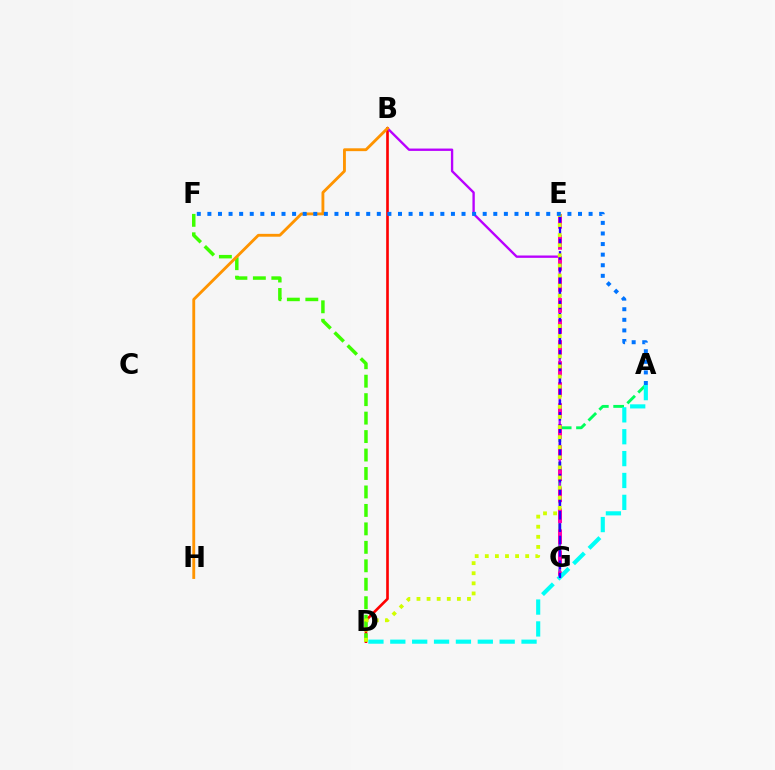{('B', 'D'): [{'color': '#ff0000', 'line_style': 'solid', 'thickness': 1.91}], ('A', 'G'): [{'color': '#00ff5c', 'line_style': 'dashed', 'thickness': 2.08}], ('D', 'F'): [{'color': '#3dff00', 'line_style': 'dashed', 'thickness': 2.51}], ('B', 'G'): [{'color': '#b900ff', 'line_style': 'solid', 'thickness': 1.69}], ('E', 'G'): [{'color': '#ff00ac', 'line_style': 'dashed', 'thickness': 2.86}, {'color': '#2500ff', 'line_style': 'dashed', 'thickness': 1.68}], ('B', 'H'): [{'color': '#ff9400', 'line_style': 'solid', 'thickness': 2.05}], ('A', 'D'): [{'color': '#00fff6', 'line_style': 'dashed', 'thickness': 2.97}], ('D', 'E'): [{'color': '#d1ff00', 'line_style': 'dotted', 'thickness': 2.74}], ('A', 'F'): [{'color': '#0074ff', 'line_style': 'dotted', 'thickness': 2.88}]}